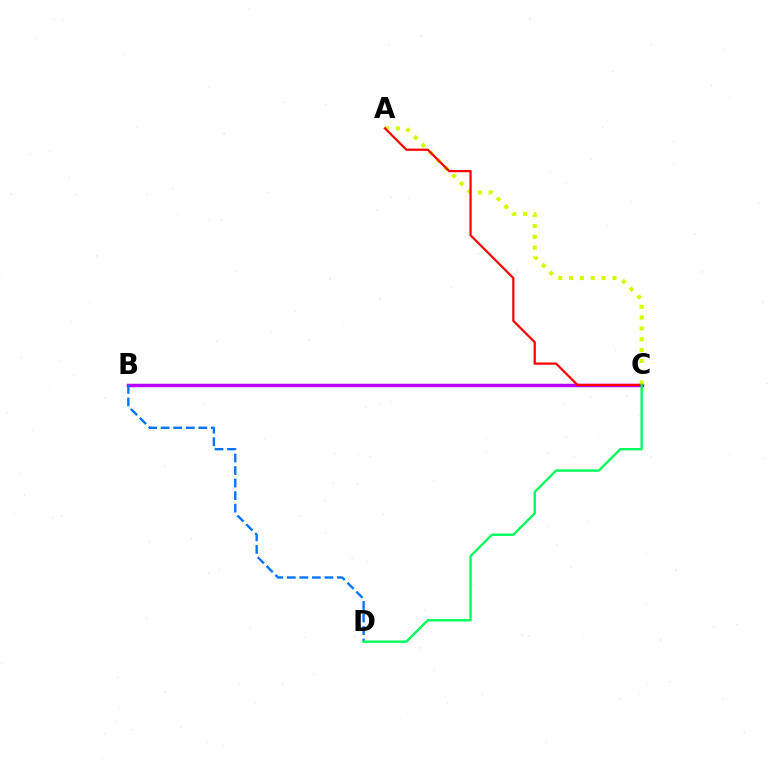{('B', 'C'): [{'color': '#b900ff', 'line_style': 'solid', 'thickness': 2.51}], ('A', 'C'): [{'color': '#d1ff00', 'line_style': 'dotted', 'thickness': 2.95}, {'color': '#ff0000', 'line_style': 'solid', 'thickness': 1.62}], ('B', 'D'): [{'color': '#0074ff', 'line_style': 'dashed', 'thickness': 1.7}], ('C', 'D'): [{'color': '#00ff5c', 'line_style': 'solid', 'thickness': 1.71}]}